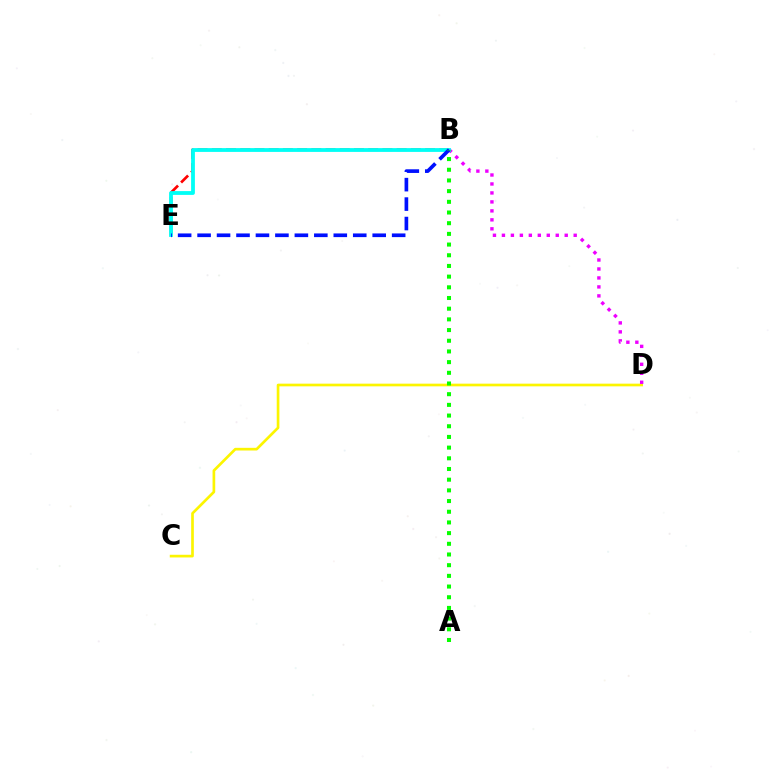{('B', 'E'): [{'color': '#ff0000', 'line_style': 'dashed', 'thickness': 1.93}, {'color': '#00fff6', 'line_style': 'solid', 'thickness': 2.73}, {'color': '#0010ff', 'line_style': 'dashed', 'thickness': 2.64}], ('C', 'D'): [{'color': '#fcf500', 'line_style': 'solid', 'thickness': 1.93}], ('B', 'D'): [{'color': '#ee00ff', 'line_style': 'dotted', 'thickness': 2.44}], ('A', 'B'): [{'color': '#08ff00', 'line_style': 'dotted', 'thickness': 2.9}]}